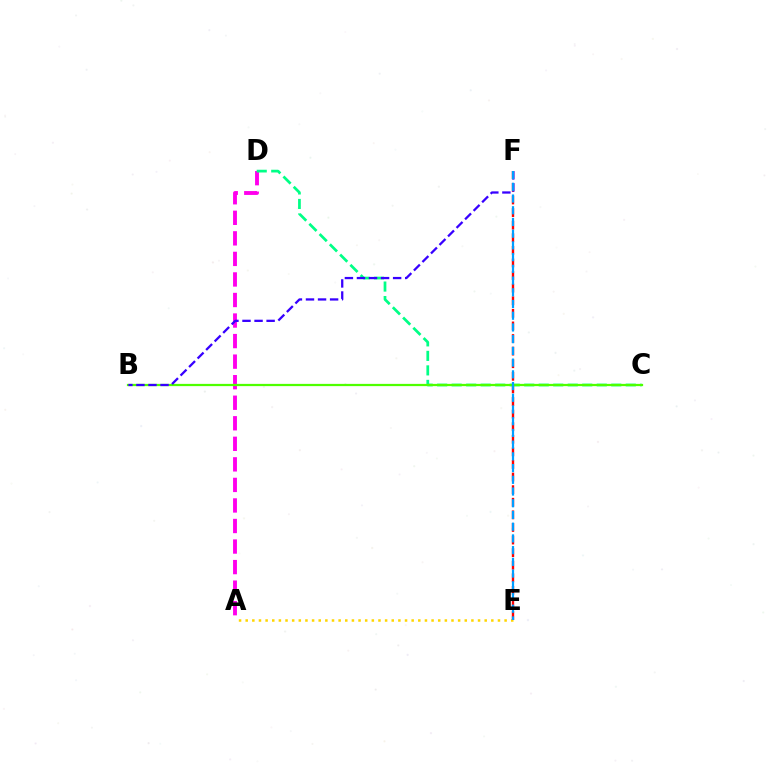{('A', 'E'): [{'color': '#ffd500', 'line_style': 'dotted', 'thickness': 1.8}], ('A', 'D'): [{'color': '#ff00ed', 'line_style': 'dashed', 'thickness': 2.79}], ('E', 'F'): [{'color': '#ff0000', 'line_style': 'dashed', 'thickness': 1.71}, {'color': '#009eff', 'line_style': 'dashed', 'thickness': 1.59}], ('C', 'D'): [{'color': '#00ff86', 'line_style': 'dashed', 'thickness': 1.97}], ('B', 'C'): [{'color': '#4fff00', 'line_style': 'solid', 'thickness': 1.62}], ('B', 'F'): [{'color': '#3700ff', 'line_style': 'dashed', 'thickness': 1.64}]}